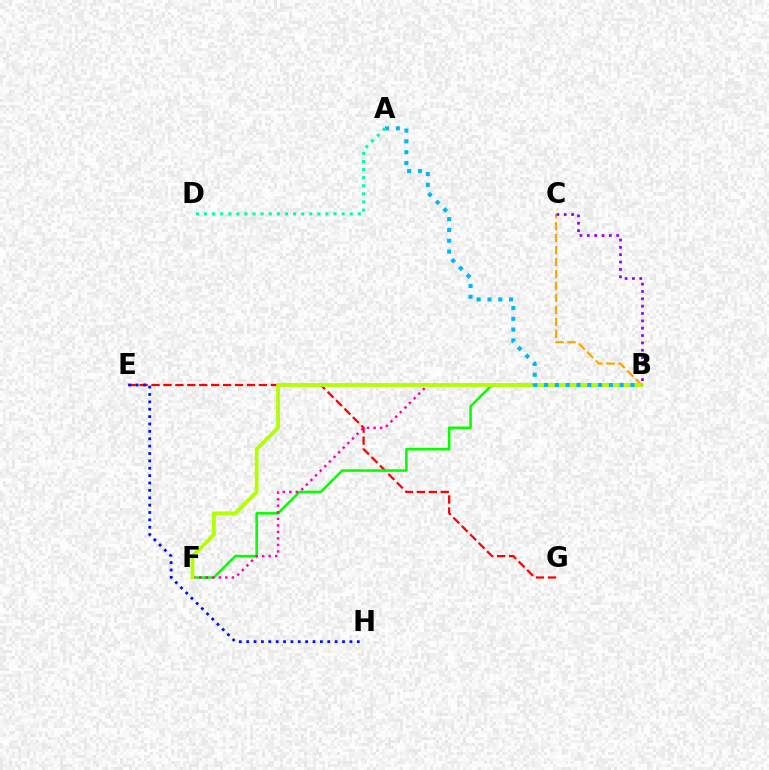{('B', 'C'): [{'color': '#ffa500', 'line_style': 'dashed', 'thickness': 1.62}, {'color': '#9b00ff', 'line_style': 'dotted', 'thickness': 2.0}], ('E', 'G'): [{'color': '#ff0000', 'line_style': 'dashed', 'thickness': 1.62}], ('B', 'F'): [{'color': '#08ff00', 'line_style': 'solid', 'thickness': 1.85}, {'color': '#ff00bd', 'line_style': 'dotted', 'thickness': 1.77}, {'color': '#b3ff00', 'line_style': 'solid', 'thickness': 2.71}], ('A', 'B'): [{'color': '#00b5ff', 'line_style': 'dotted', 'thickness': 2.94}], ('A', 'D'): [{'color': '#00ff9d', 'line_style': 'dotted', 'thickness': 2.2}], ('E', 'H'): [{'color': '#0010ff', 'line_style': 'dotted', 'thickness': 2.0}]}